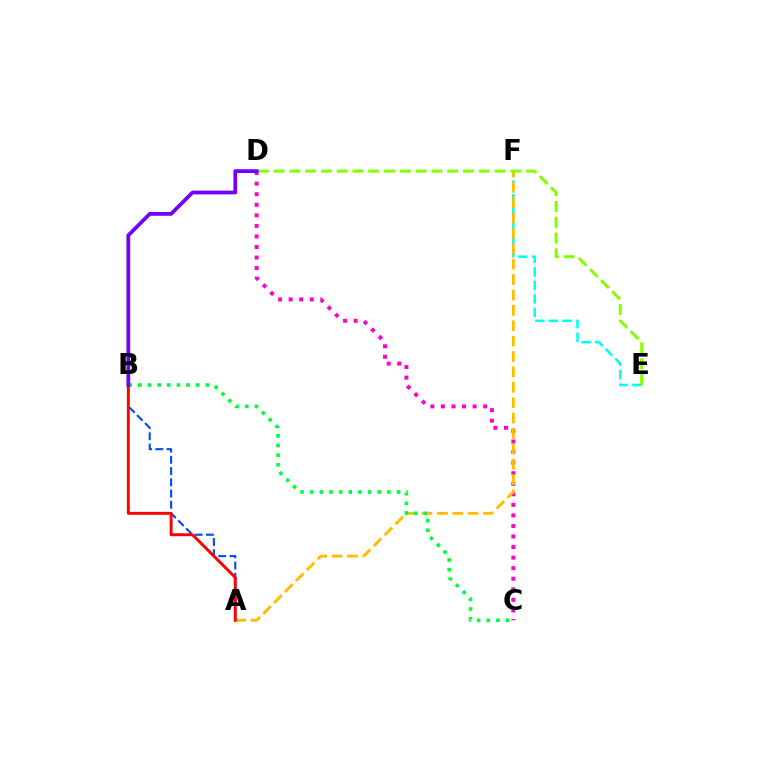{('E', 'F'): [{'color': '#00fff6', 'line_style': 'dashed', 'thickness': 1.84}], ('C', 'D'): [{'color': '#ff00cf', 'line_style': 'dotted', 'thickness': 2.87}], ('A', 'F'): [{'color': '#ffbd00', 'line_style': 'dashed', 'thickness': 2.09}], ('A', 'B'): [{'color': '#004bff', 'line_style': 'dashed', 'thickness': 1.53}, {'color': '#ff0000', 'line_style': 'solid', 'thickness': 2.11}], ('D', 'E'): [{'color': '#84ff00', 'line_style': 'dashed', 'thickness': 2.14}], ('B', 'C'): [{'color': '#00ff39', 'line_style': 'dotted', 'thickness': 2.62}], ('B', 'D'): [{'color': '#7200ff', 'line_style': 'solid', 'thickness': 2.71}]}